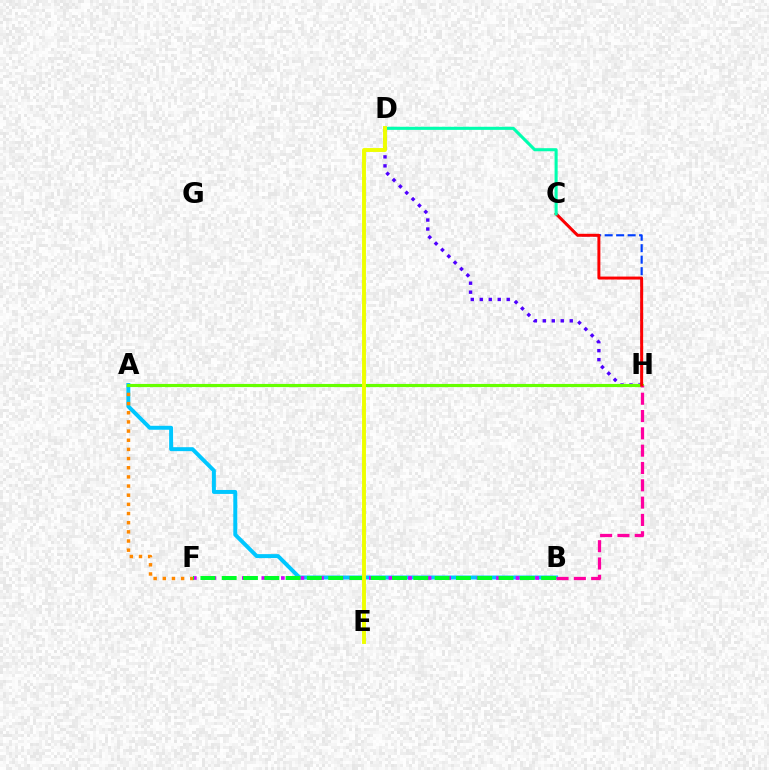{('D', 'H'): [{'color': '#4f00ff', 'line_style': 'dotted', 'thickness': 2.44}], ('A', 'B'): [{'color': '#00c7ff', 'line_style': 'solid', 'thickness': 2.85}], ('A', 'F'): [{'color': '#ff8800', 'line_style': 'dotted', 'thickness': 2.49}], ('B', 'F'): [{'color': '#d600ff', 'line_style': 'dotted', 'thickness': 2.66}, {'color': '#00ff27', 'line_style': 'dashed', 'thickness': 2.89}], ('A', 'H'): [{'color': '#66ff00', 'line_style': 'solid', 'thickness': 2.26}], ('C', 'H'): [{'color': '#003fff', 'line_style': 'dashed', 'thickness': 1.56}, {'color': '#ff0000', 'line_style': 'solid', 'thickness': 2.13}], ('B', 'H'): [{'color': '#ff00a0', 'line_style': 'dashed', 'thickness': 2.35}], ('C', 'D'): [{'color': '#00ffaf', 'line_style': 'solid', 'thickness': 2.21}], ('D', 'E'): [{'color': '#eeff00', 'line_style': 'solid', 'thickness': 2.81}]}